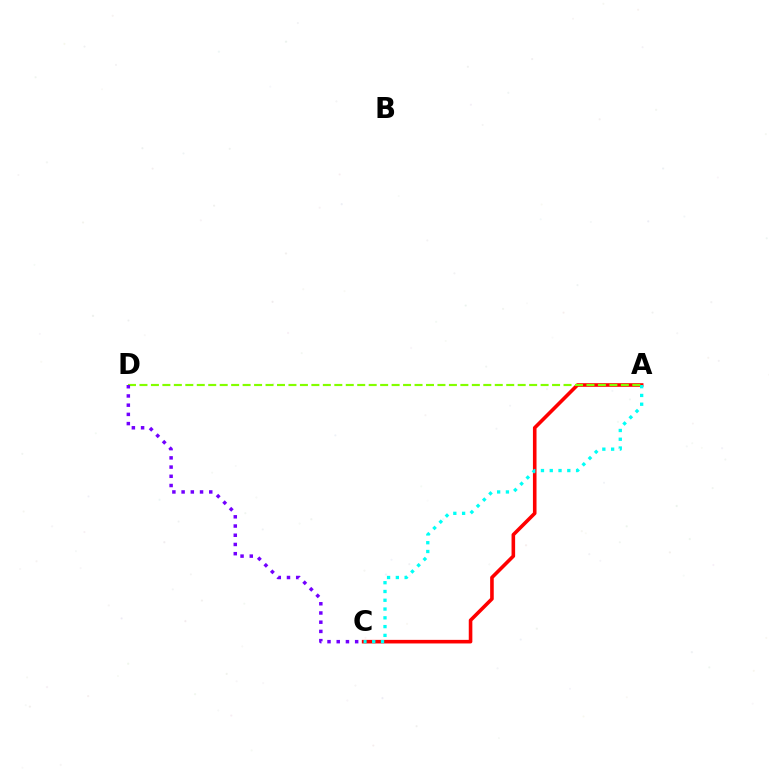{('A', 'C'): [{'color': '#ff0000', 'line_style': 'solid', 'thickness': 2.59}, {'color': '#00fff6', 'line_style': 'dotted', 'thickness': 2.39}], ('A', 'D'): [{'color': '#84ff00', 'line_style': 'dashed', 'thickness': 1.56}], ('C', 'D'): [{'color': '#7200ff', 'line_style': 'dotted', 'thickness': 2.5}]}